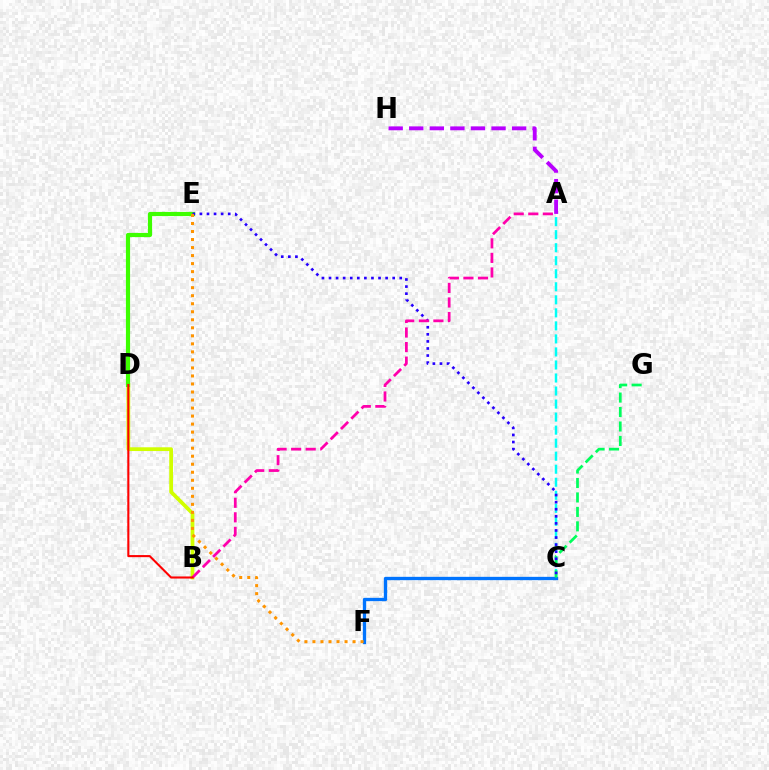{('B', 'D'): [{'color': '#d1ff00', 'line_style': 'solid', 'thickness': 2.7}, {'color': '#ff0000', 'line_style': 'solid', 'thickness': 1.51}], ('A', 'C'): [{'color': '#00fff6', 'line_style': 'dashed', 'thickness': 1.77}], ('C', 'F'): [{'color': '#0074ff', 'line_style': 'solid', 'thickness': 2.4}], ('C', 'G'): [{'color': '#00ff5c', 'line_style': 'dashed', 'thickness': 1.96}], ('D', 'E'): [{'color': '#3dff00', 'line_style': 'solid', 'thickness': 2.99}], ('C', 'E'): [{'color': '#2500ff', 'line_style': 'dotted', 'thickness': 1.92}], ('A', 'B'): [{'color': '#ff00ac', 'line_style': 'dashed', 'thickness': 1.98}], ('A', 'H'): [{'color': '#b900ff', 'line_style': 'dashed', 'thickness': 2.79}], ('E', 'F'): [{'color': '#ff9400', 'line_style': 'dotted', 'thickness': 2.18}]}